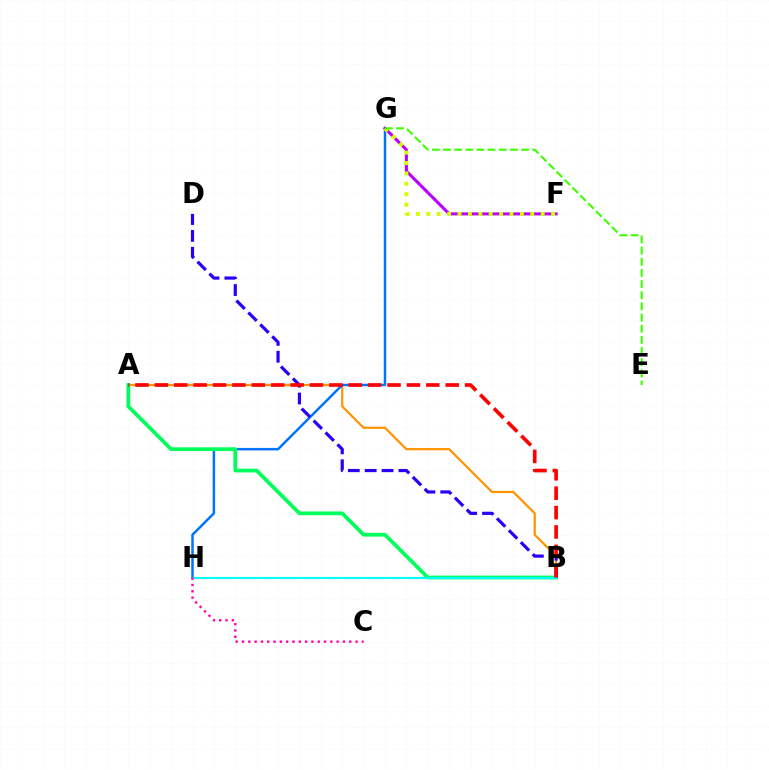{('A', 'B'): [{'color': '#ff9400', 'line_style': 'solid', 'thickness': 1.6}, {'color': '#00ff5c', 'line_style': 'solid', 'thickness': 2.71}, {'color': '#ff0000', 'line_style': 'dashed', 'thickness': 2.63}], ('G', 'H'): [{'color': '#0074ff', 'line_style': 'solid', 'thickness': 1.78}], ('F', 'G'): [{'color': '#b900ff', 'line_style': 'solid', 'thickness': 2.19}, {'color': '#d1ff00', 'line_style': 'dotted', 'thickness': 2.82}], ('B', 'D'): [{'color': '#2500ff', 'line_style': 'dashed', 'thickness': 2.29}], ('B', 'H'): [{'color': '#00fff6', 'line_style': 'solid', 'thickness': 1.53}], ('C', 'H'): [{'color': '#ff00ac', 'line_style': 'dotted', 'thickness': 1.71}], ('E', 'G'): [{'color': '#3dff00', 'line_style': 'dashed', 'thickness': 1.52}]}